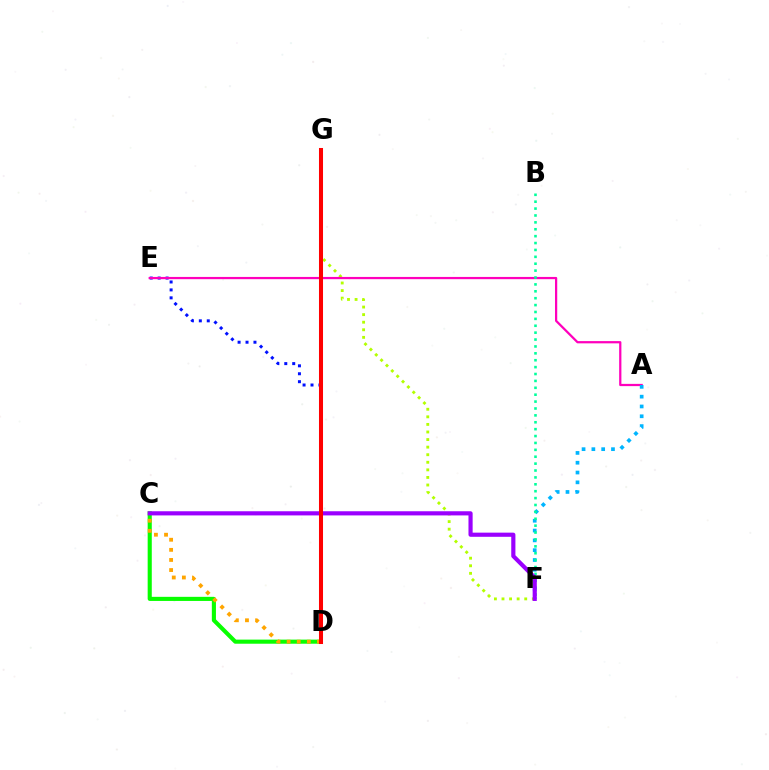{('D', 'E'): [{'color': '#0010ff', 'line_style': 'dotted', 'thickness': 2.16}], ('F', 'G'): [{'color': '#b3ff00', 'line_style': 'dotted', 'thickness': 2.06}], ('A', 'E'): [{'color': '#ff00bd', 'line_style': 'solid', 'thickness': 1.61}], ('C', 'D'): [{'color': '#08ff00', 'line_style': 'solid', 'thickness': 2.96}, {'color': '#ffa500', 'line_style': 'dotted', 'thickness': 2.74}], ('A', 'F'): [{'color': '#00b5ff', 'line_style': 'dotted', 'thickness': 2.66}], ('B', 'F'): [{'color': '#00ff9d', 'line_style': 'dotted', 'thickness': 1.87}], ('C', 'F'): [{'color': '#9b00ff', 'line_style': 'solid', 'thickness': 2.99}], ('D', 'G'): [{'color': '#ff0000', 'line_style': 'solid', 'thickness': 2.91}]}